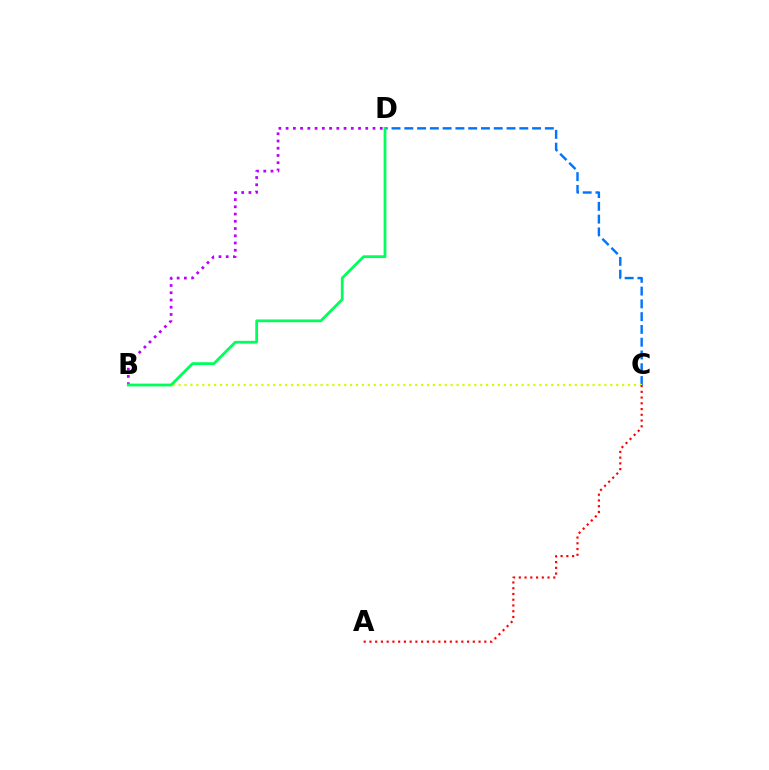{('C', 'D'): [{'color': '#0074ff', 'line_style': 'dashed', 'thickness': 1.74}], ('B', 'D'): [{'color': '#b900ff', 'line_style': 'dotted', 'thickness': 1.97}, {'color': '#00ff5c', 'line_style': 'solid', 'thickness': 2.0}], ('B', 'C'): [{'color': '#d1ff00', 'line_style': 'dotted', 'thickness': 1.61}], ('A', 'C'): [{'color': '#ff0000', 'line_style': 'dotted', 'thickness': 1.56}]}